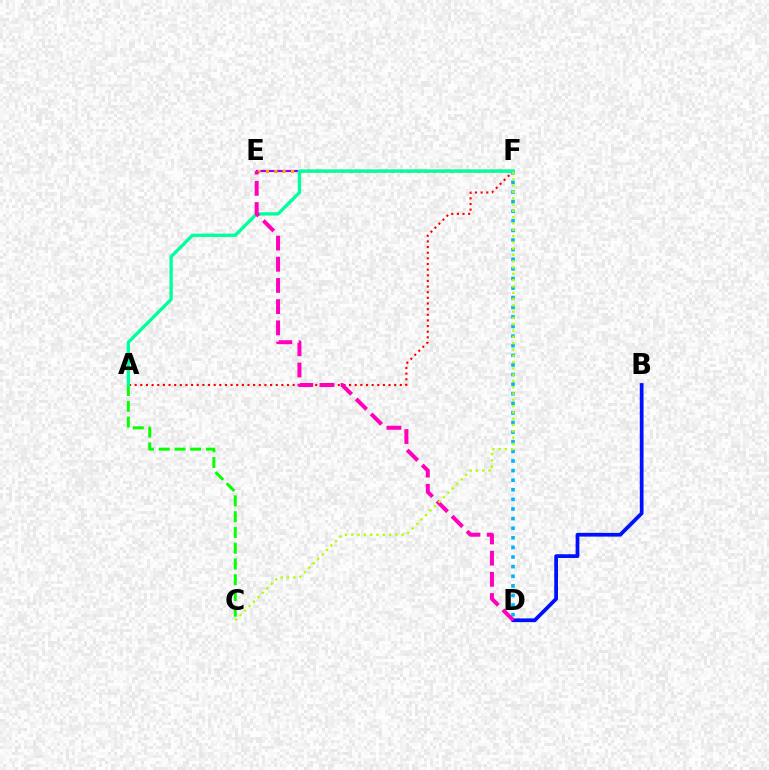{('D', 'F'): [{'color': '#00b5ff', 'line_style': 'dotted', 'thickness': 2.61}], ('A', 'F'): [{'color': '#ff0000', 'line_style': 'dotted', 'thickness': 1.53}, {'color': '#00ff9d', 'line_style': 'solid', 'thickness': 2.4}], ('A', 'C'): [{'color': '#08ff00', 'line_style': 'dashed', 'thickness': 2.14}], ('E', 'F'): [{'color': '#9b00ff', 'line_style': 'solid', 'thickness': 1.59}, {'color': '#ffa500', 'line_style': 'dotted', 'thickness': 2.27}], ('B', 'D'): [{'color': '#0010ff', 'line_style': 'solid', 'thickness': 2.7}], ('D', 'E'): [{'color': '#ff00bd', 'line_style': 'dashed', 'thickness': 2.88}], ('C', 'F'): [{'color': '#b3ff00', 'line_style': 'dotted', 'thickness': 1.71}]}